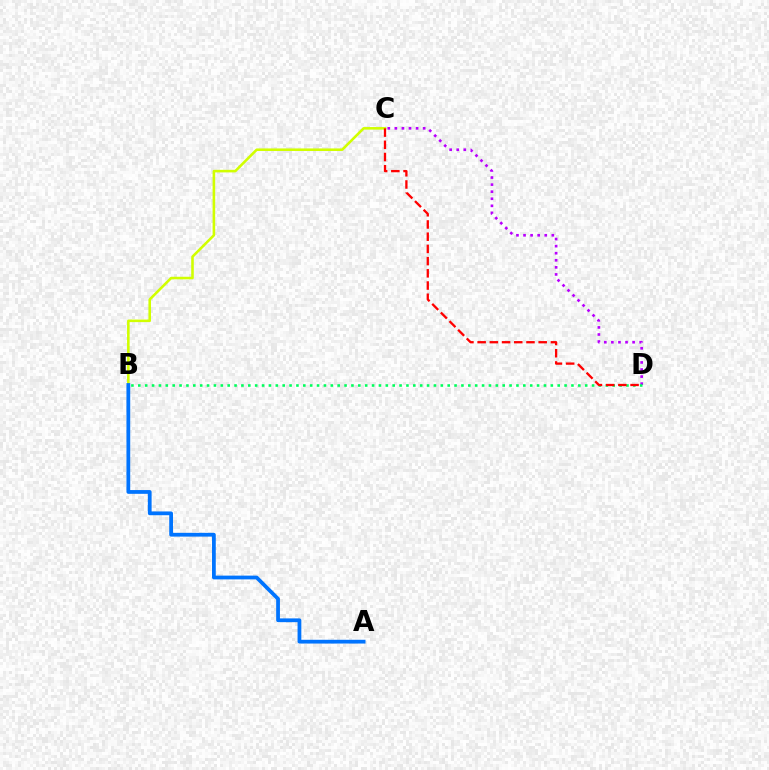{('C', 'D'): [{'color': '#b900ff', 'line_style': 'dotted', 'thickness': 1.92}, {'color': '#ff0000', 'line_style': 'dashed', 'thickness': 1.66}], ('B', 'C'): [{'color': '#d1ff00', 'line_style': 'solid', 'thickness': 1.86}], ('B', 'D'): [{'color': '#00ff5c', 'line_style': 'dotted', 'thickness': 1.87}], ('A', 'B'): [{'color': '#0074ff', 'line_style': 'solid', 'thickness': 2.71}]}